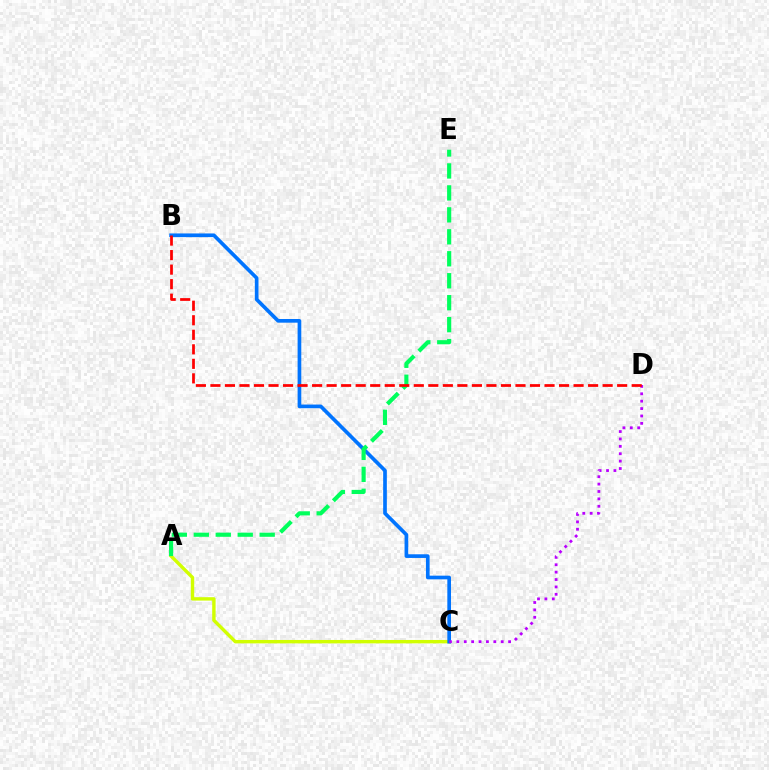{('A', 'C'): [{'color': '#d1ff00', 'line_style': 'solid', 'thickness': 2.45}], ('B', 'C'): [{'color': '#0074ff', 'line_style': 'solid', 'thickness': 2.65}], ('A', 'E'): [{'color': '#00ff5c', 'line_style': 'dashed', 'thickness': 2.98}], ('C', 'D'): [{'color': '#b900ff', 'line_style': 'dotted', 'thickness': 2.01}], ('B', 'D'): [{'color': '#ff0000', 'line_style': 'dashed', 'thickness': 1.97}]}